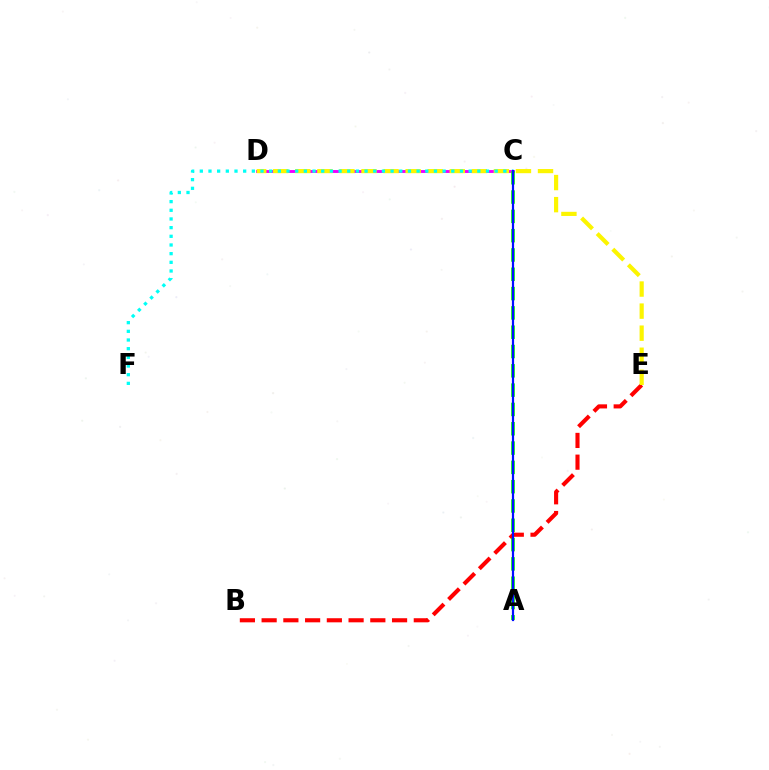{('B', 'E'): [{'color': '#ff0000', 'line_style': 'dashed', 'thickness': 2.95}], ('C', 'D'): [{'color': '#ee00ff', 'line_style': 'solid', 'thickness': 2.08}], ('D', 'E'): [{'color': '#fcf500', 'line_style': 'dashed', 'thickness': 3.0}], ('A', 'C'): [{'color': '#08ff00', 'line_style': 'dashed', 'thickness': 2.62}, {'color': '#0010ff', 'line_style': 'solid', 'thickness': 1.59}], ('C', 'F'): [{'color': '#00fff6', 'line_style': 'dotted', 'thickness': 2.36}]}